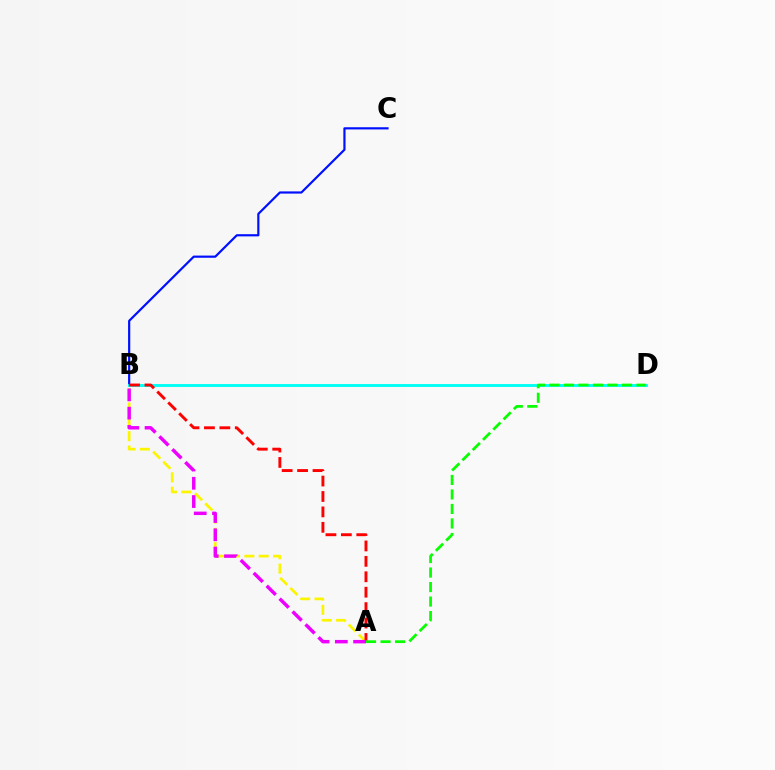{('A', 'B'): [{'color': '#fcf500', 'line_style': 'dashed', 'thickness': 1.95}, {'color': '#ff0000', 'line_style': 'dashed', 'thickness': 2.09}, {'color': '#ee00ff', 'line_style': 'dashed', 'thickness': 2.48}], ('B', 'C'): [{'color': '#0010ff', 'line_style': 'solid', 'thickness': 1.58}], ('B', 'D'): [{'color': '#00fff6', 'line_style': 'solid', 'thickness': 2.07}], ('A', 'D'): [{'color': '#08ff00', 'line_style': 'dashed', 'thickness': 1.97}]}